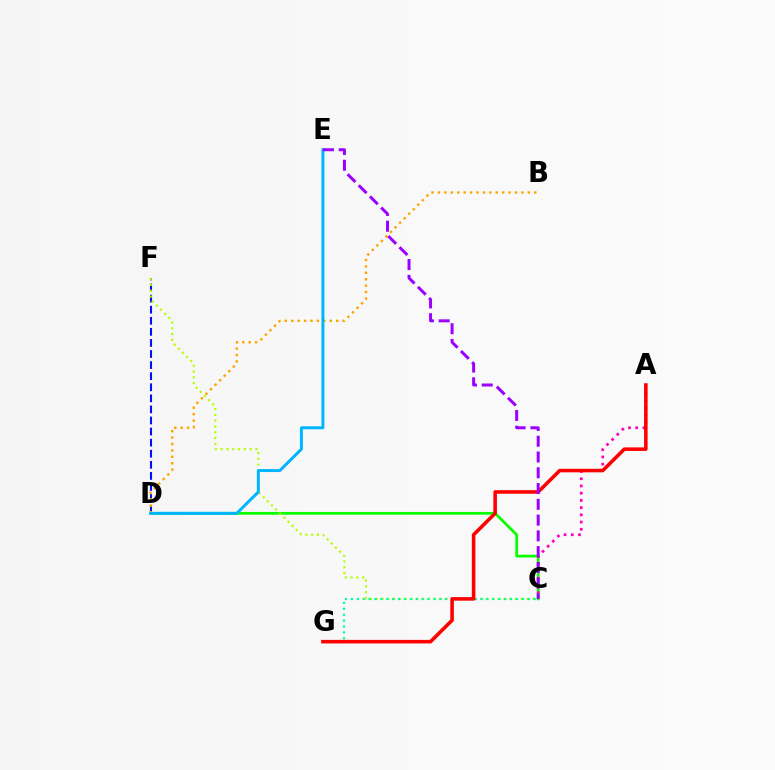{('C', 'D'): [{'color': '#08ff00', 'line_style': 'solid', 'thickness': 1.98}], ('D', 'F'): [{'color': '#0010ff', 'line_style': 'dashed', 'thickness': 1.51}], ('A', 'C'): [{'color': '#ff00bd', 'line_style': 'dotted', 'thickness': 1.96}], ('C', 'F'): [{'color': '#b3ff00', 'line_style': 'dotted', 'thickness': 1.58}], ('C', 'G'): [{'color': '#00ff9d', 'line_style': 'dotted', 'thickness': 1.6}], ('A', 'G'): [{'color': '#ff0000', 'line_style': 'solid', 'thickness': 2.56}], ('B', 'D'): [{'color': '#ffa500', 'line_style': 'dotted', 'thickness': 1.74}], ('D', 'E'): [{'color': '#00b5ff', 'line_style': 'solid', 'thickness': 2.15}], ('C', 'E'): [{'color': '#9b00ff', 'line_style': 'dashed', 'thickness': 2.14}]}